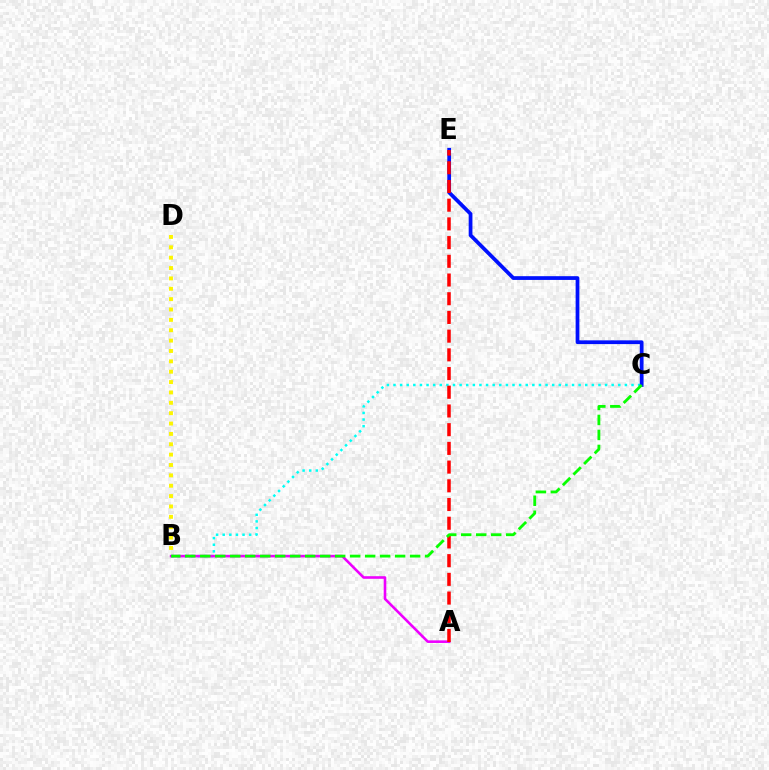{('B', 'C'): [{'color': '#00fff6', 'line_style': 'dotted', 'thickness': 1.8}, {'color': '#08ff00', 'line_style': 'dashed', 'thickness': 2.04}], ('A', 'B'): [{'color': '#ee00ff', 'line_style': 'solid', 'thickness': 1.87}], ('C', 'E'): [{'color': '#0010ff', 'line_style': 'solid', 'thickness': 2.7}], ('B', 'D'): [{'color': '#fcf500', 'line_style': 'dotted', 'thickness': 2.82}], ('A', 'E'): [{'color': '#ff0000', 'line_style': 'dashed', 'thickness': 2.54}]}